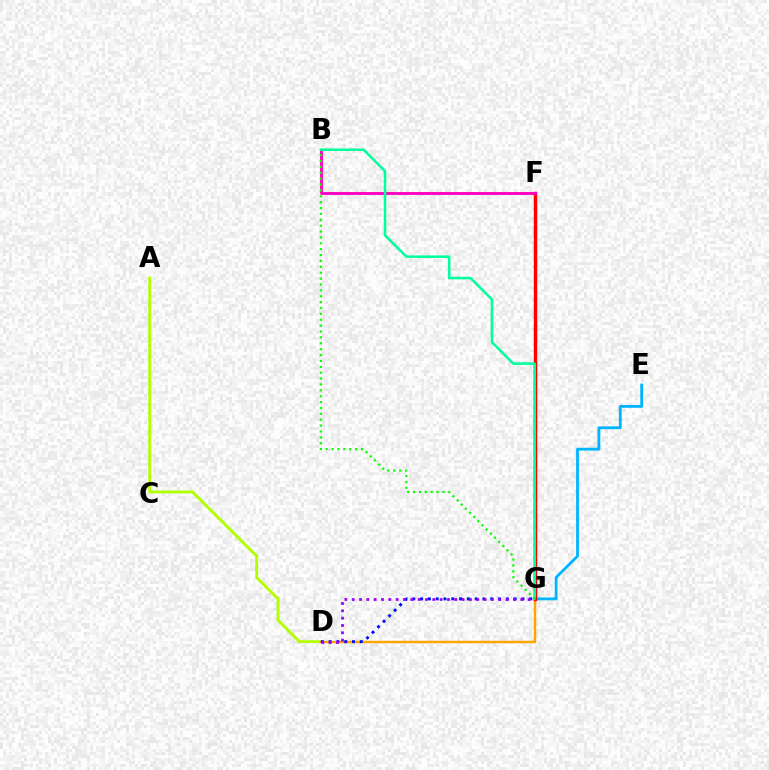{('A', 'D'): [{'color': '#b3ff00', 'line_style': 'solid', 'thickness': 2.08}], ('E', 'G'): [{'color': '#00b5ff', 'line_style': 'solid', 'thickness': 2.02}], ('D', 'G'): [{'color': '#ffa500', 'line_style': 'solid', 'thickness': 1.75}, {'color': '#0010ff', 'line_style': 'dotted', 'thickness': 2.12}, {'color': '#9b00ff', 'line_style': 'dotted', 'thickness': 1.99}], ('F', 'G'): [{'color': '#ff0000', 'line_style': 'solid', 'thickness': 2.48}], ('B', 'F'): [{'color': '#ff00bd', 'line_style': 'solid', 'thickness': 2.06}], ('B', 'G'): [{'color': '#00ff9d', 'line_style': 'solid', 'thickness': 1.82}, {'color': '#08ff00', 'line_style': 'dotted', 'thickness': 1.6}]}